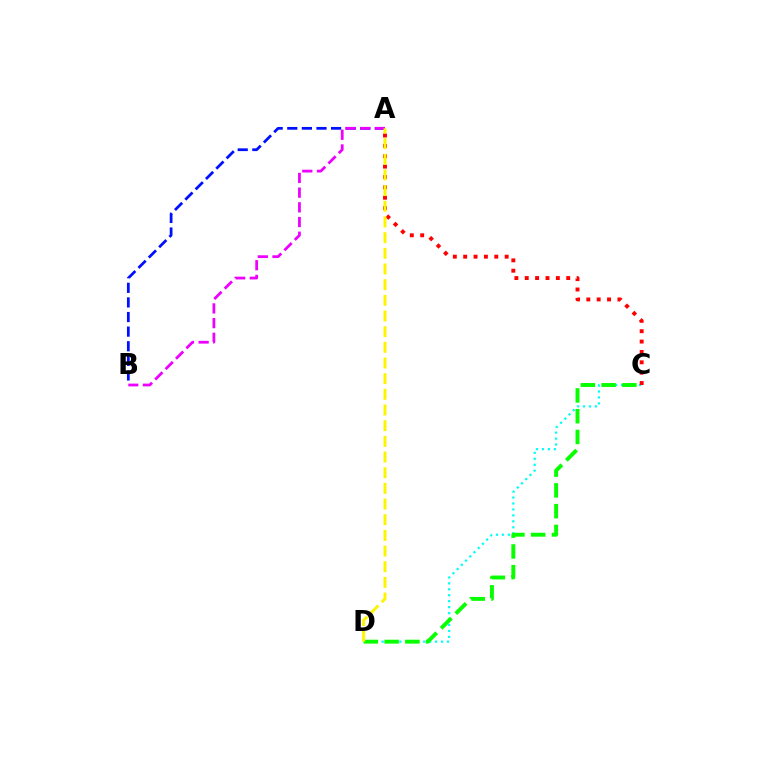{('C', 'D'): [{'color': '#00fff6', 'line_style': 'dotted', 'thickness': 1.62}, {'color': '#08ff00', 'line_style': 'dashed', 'thickness': 2.82}], ('A', 'C'): [{'color': '#ff0000', 'line_style': 'dotted', 'thickness': 2.82}], ('A', 'B'): [{'color': '#0010ff', 'line_style': 'dashed', 'thickness': 1.98}, {'color': '#ee00ff', 'line_style': 'dashed', 'thickness': 2.0}], ('A', 'D'): [{'color': '#fcf500', 'line_style': 'dashed', 'thickness': 2.13}]}